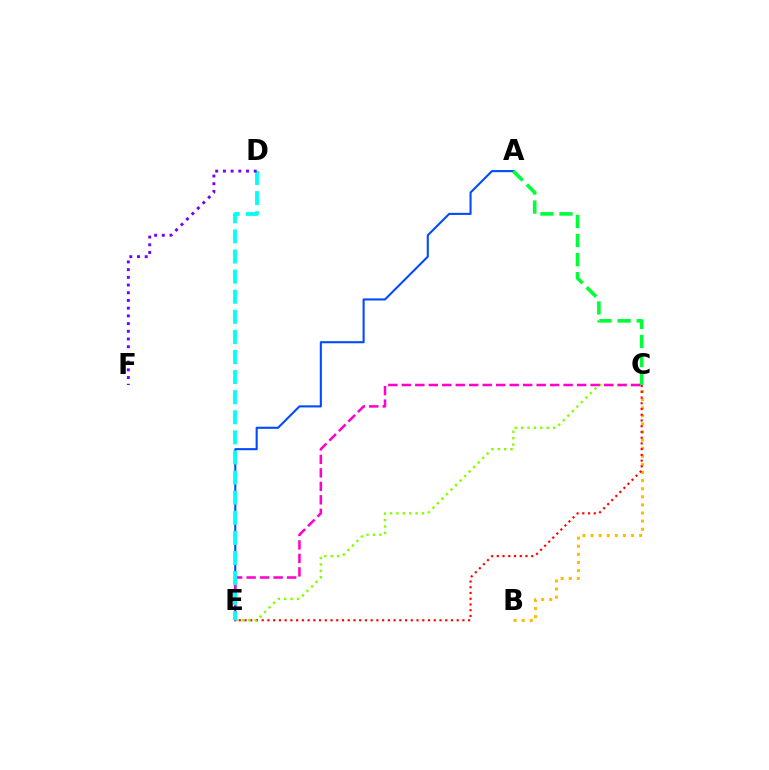{('A', 'E'): [{'color': '#004bff', 'line_style': 'solid', 'thickness': 1.51}], ('B', 'C'): [{'color': '#ffbd00', 'line_style': 'dotted', 'thickness': 2.2}], ('C', 'E'): [{'color': '#ff0000', 'line_style': 'dotted', 'thickness': 1.56}, {'color': '#84ff00', 'line_style': 'dotted', 'thickness': 1.74}, {'color': '#ff00cf', 'line_style': 'dashed', 'thickness': 1.83}], ('A', 'C'): [{'color': '#00ff39', 'line_style': 'dashed', 'thickness': 2.59}], ('D', 'E'): [{'color': '#00fff6', 'line_style': 'dashed', 'thickness': 2.73}], ('D', 'F'): [{'color': '#7200ff', 'line_style': 'dotted', 'thickness': 2.09}]}